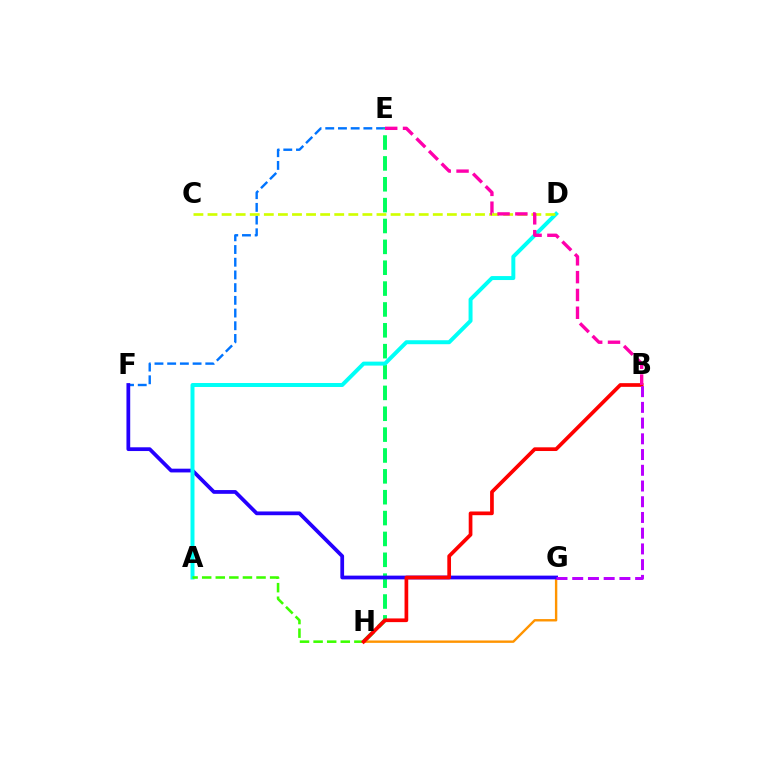{('E', 'F'): [{'color': '#0074ff', 'line_style': 'dashed', 'thickness': 1.73}], ('E', 'H'): [{'color': '#00ff5c', 'line_style': 'dashed', 'thickness': 2.83}], ('G', 'H'): [{'color': '#ff9400', 'line_style': 'solid', 'thickness': 1.72}], ('F', 'G'): [{'color': '#2500ff', 'line_style': 'solid', 'thickness': 2.7}], ('A', 'D'): [{'color': '#00fff6', 'line_style': 'solid', 'thickness': 2.86}], ('A', 'H'): [{'color': '#3dff00', 'line_style': 'dashed', 'thickness': 1.85}], ('B', 'H'): [{'color': '#ff0000', 'line_style': 'solid', 'thickness': 2.66}], ('C', 'D'): [{'color': '#d1ff00', 'line_style': 'dashed', 'thickness': 1.91}], ('B', 'E'): [{'color': '#ff00ac', 'line_style': 'dashed', 'thickness': 2.42}], ('B', 'G'): [{'color': '#b900ff', 'line_style': 'dashed', 'thickness': 2.14}]}